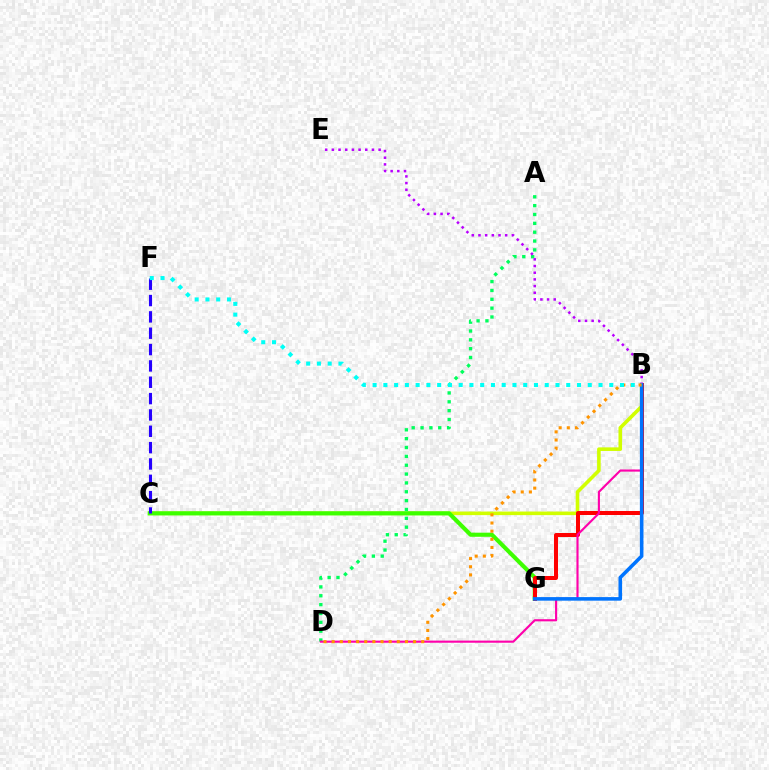{('B', 'C'): [{'color': '#d1ff00', 'line_style': 'solid', 'thickness': 2.59}], ('C', 'G'): [{'color': '#3dff00', 'line_style': 'solid', 'thickness': 2.97}], ('A', 'D'): [{'color': '#00ff5c', 'line_style': 'dotted', 'thickness': 2.4}], ('C', 'F'): [{'color': '#2500ff', 'line_style': 'dashed', 'thickness': 2.22}], ('B', 'G'): [{'color': '#ff0000', 'line_style': 'solid', 'thickness': 2.88}, {'color': '#0074ff', 'line_style': 'solid', 'thickness': 2.57}], ('B', 'D'): [{'color': '#ff00ac', 'line_style': 'solid', 'thickness': 1.54}, {'color': '#ff9400', 'line_style': 'dotted', 'thickness': 2.21}], ('B', 'E'): [{'color': '#b900ff', 'line_style': 'dotted', 'thickness': 1.82}], ('B', 'F'): [{'color': '#00fff6', 'line_style': 'dotted', 'thickness': 2.92}]}